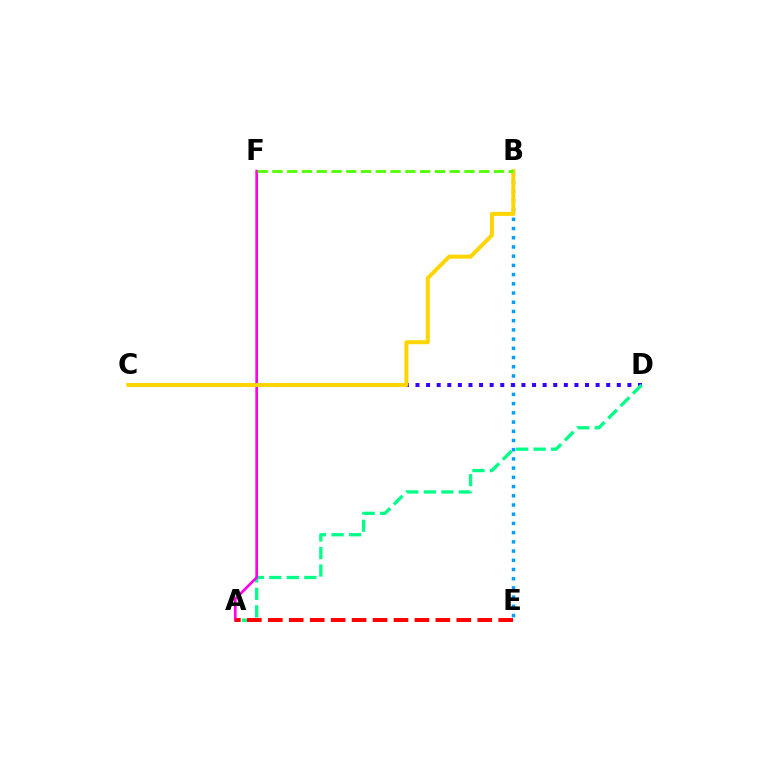{('B', 'E'): [{'color': '#009eff', 'line_style': 'dotted', 'thickness': 2.5}], ('C', 'D'): [{'color': '#3700ff', 'line_style': 'dotted', 'thickness': 2.88}], ('A', 'D'): [{'color': '#00ff86', 'line_style': 'dashed', 'thickness': 2.38}], ('A', 'F'): [{'color': '#ff00ed', 'line_style': 'solid', 'thickness': 1.92}], ('B', 'C'): [{'color': '#ffd500', 'line_style': 'solid', 'thickness': 2.87}], ('B', 'F'): [{'color': '#4fff00', 'line_style': 'dashed', 'thickness': 2.01}], ('A', 'E'): [{'color': '#ff0000', 'line_style': 'dashed', 'thickness': 2.85}]}